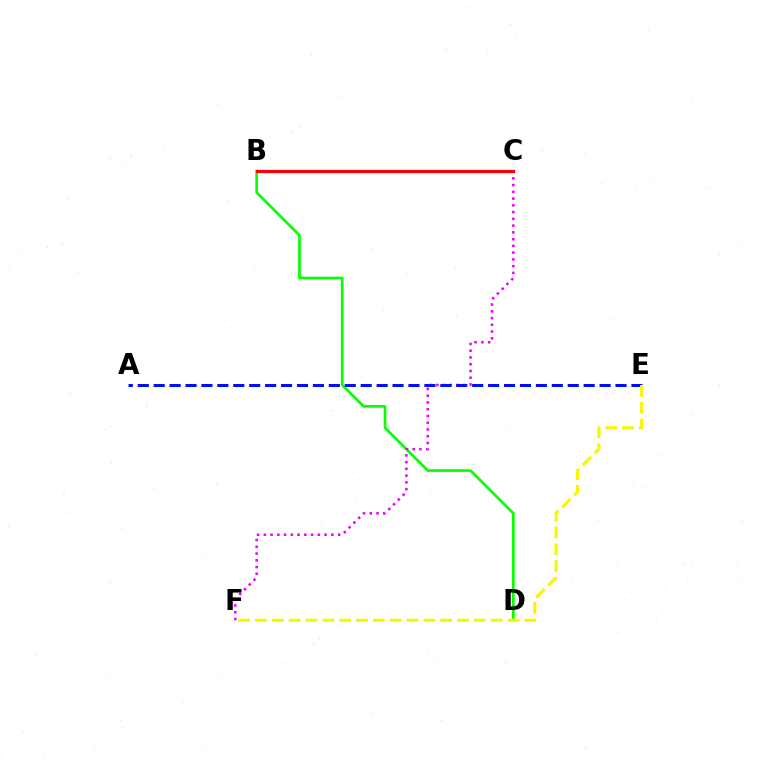{('B', 'D'): [{'color': '#08ff00', 'line_style': 'solid', 'thickness': 1.94}], ('C', 'F'): [{'color': '#ee00ff', 'line_style': 'dotted', 'thickness': 1.83}], ('A', 'E'): [{'color': '#0010ff', 'line_style': 'dashed', 'thickness': 2.16}], ('B', 'C'): [{'color': '#00fff6', 'line_style': 'dashed', 'thickness': 1.84}, {'color': '#ff0000', 'line_style': 'solid', 'thickness': 2.28}], ('E', 'F'): [{'color': '#fcf500', 'line_style': 'dashed', 'thickness': 2.29}]}